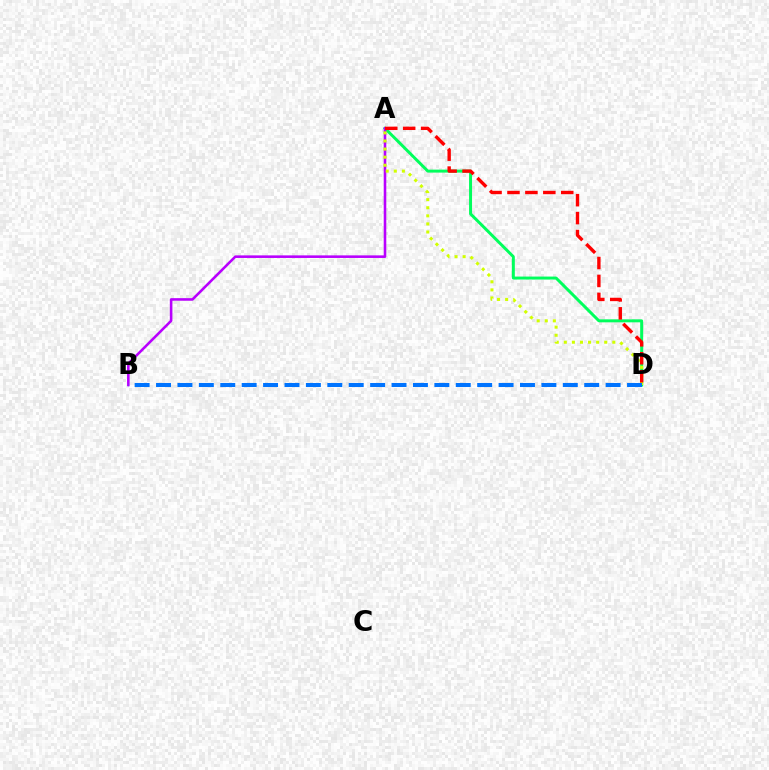{('A', 'D'): [{'color': '#00ff5c', 'line_style': 'solid', 'thickness': 2.14}, {'color': '#d1ff00', 'line_style': 'dotted', 'thickness': 2.2}, {'color': '#ff0000', 'line_style': 'dashed', 'thickness': 2.44}], ('A', 'B'): [{'color': '#b900ff', 'line_style': 'solid', 'thickness': 1.86}], ('B', 'D'): [{'color': '#0074ff', 'line_style': 'dashed', 'thickness': 2.91}]}